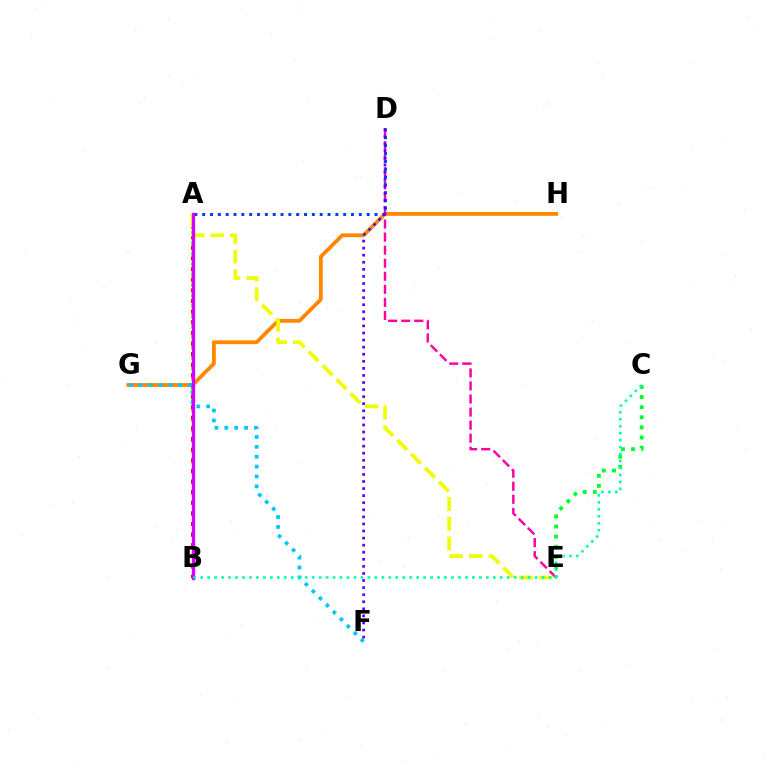{('A', 'B'): [{'color': '#66ff00', 'line_style': 'dotted', 'thickness': 2.82}, {'color': '#ff0000', 'line_style': 'dotted', 'thickness': 2.89}, {'color': '#d600ff', 'line_style': 'solid', 'thickness': 2.38}], ('G', 'H'): [{'color': '#ff8800', 'line_style': 'solid', 'thickness': 2.76}], ('D', 'E'): [{'color': '#ff00a0', 'line_style': 'dashed', 'thickness': 1.77}], ('A', 'E'): [{'color': '#eeff00', 'line_style': 'dashed', 'thickness': 2.67}], ('C', 'E'): [{'color': '#00ff27', 'line_style': 'dotted', 'thickness': 2.75}], ('F', 'G'): [{'color': '#00c7ff', 'line_style': 'dotted', 'thickness': 2.69}], ('A', 'D'): [{'color': '#003fff', 'line_style': 'dotted', 'thickness': 2.13}], ('B', 'C'): [{'color': '#00ffaf', 'line_style': 'dotted', 'thickness': 1.89}], ('D', 'F'): [{'color': '#4f00ff', 'line_style': 'dotted', 'thickness': 1.92}]}